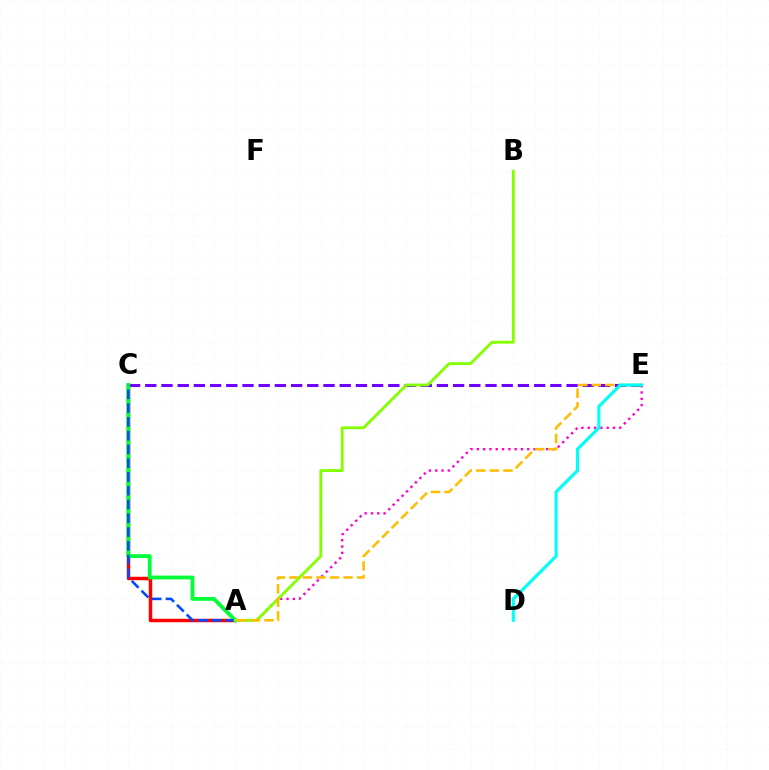{('A', 'C'): [{'color': '#ff0000', 'line_style': 'solid', 'thickness': 2.5}, {'color': '#00ff39', 'line_style': 'solid', 'thickness': 2.77}, {'color': '#004bff', 'line_style': 'dashed', 'thickness': 1.87}], ('C', 'E'): [{'color': '#7200ff', 'line_style': 'dashed', 'thickness': 2.2}], ('A', 'E'): [{'color': '#ff00cf', 'line_style': 'dotted', 'thickness': 1.71}, {'color': '#ffbd00', 'line_style': 'dashed', 'thickness': 1.84}], ('A', 'B'): [{'color': '#84ff00', 'line_style': 'solid', 'thickness': 2.06}], ('D', 'E'): [{'color': '#00fff6', 'line_style': 'solid', 'thickness': 2.25}]}